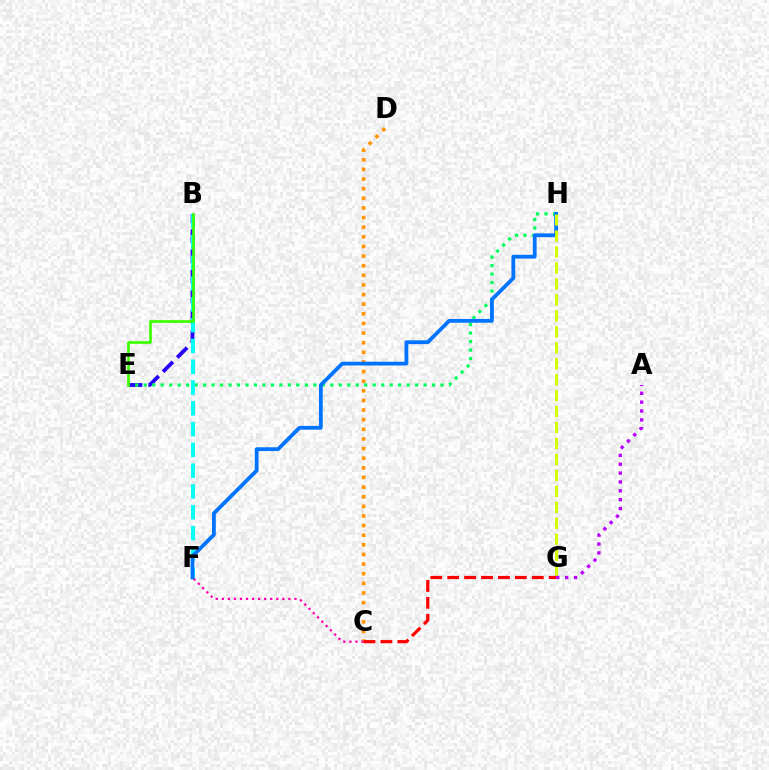{('B', 'E'): [{'color': '#2500ff', 'line_style': 'dashed', 'thickness': 2.73}, {'color': '#3dff00', 'line_style': 'solid', 'thickness': 1.95}], ('E', 'H'): [{'color': '#00ff5c', 'line_style': 'dotted', 'thickness': 2.3}], ('C', 'D'): [{'color': '#ff9400', 'line_style': 'dotted', 'thickness': 2.62}], ('B', 'F'): [{'color': '#00fff6', 'line_style': 'dashed', 'thickness': 2.82}], ('C', 'F'): [{'color': '#ff00ac', 'line_style': 'dotted', 'thickness': 1.64}], ('F', 'H'): [{'color': '#0074ff', 'line_style': 'solid', 'thickness': 2.73}], ('G', 'H'): [{'color': '#d1ff00', 'line_style': 'dashed', 'thickness': 2.17}], ('C', 'G'): [{'color': '#ff0000', 'line_style': 'dashed', 'thickness': 2.3}], ('A', 'G'): [{'color': '#b900ff', 'line_style': 'dotted', 'thickness': 2.41}]}